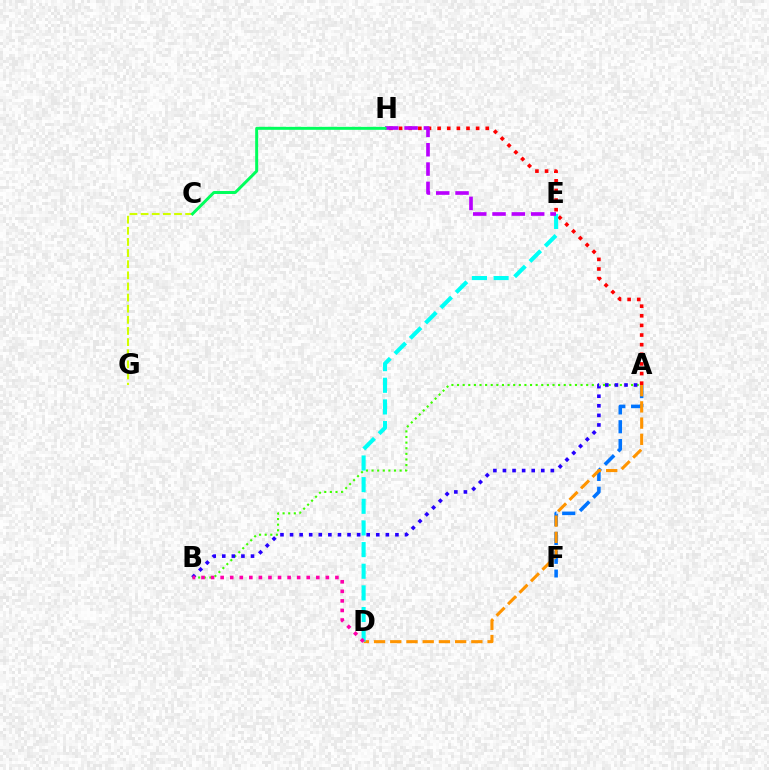{('A', 'B'): [{'color': '#3dff00', 'line_style': 'dotted', 'thickness': 1.53}, {'color': '#2500ff', 'line_style': 'dotted', 'thickness': 2.6}], ('C', 'G'): [{'color': '#d1ff00', 'line_style': 'dashed', 'thickness': 1.51}], ('A', 'H'): [{'color': '#ff0000', 'line_style': 'dotted', 'thickness': 2.62}], ('A', 'F'): [{'color': '#0074ff', 'line_style': 'dashed', 'thickness': 2.56}], ('A', 'D'): [{'color': '#ff9400', 'line_style': 'dashed', 'thickness': 2.2}], ('D', 'E'): [{'color': '#00fff6', 'line_style': 'dashed', 'thickness': 2.94}], ('B', 'D'): [{'color': '#ff00ac', 'line_style': 'dotted', 'thickness': 2.6}], ('E', 'H'): [{'color': '#b900ff', 'line_style': 'dashed', 'thickness': 2.63}], ('C', 'H'): [{'color': '#00ff5c', 'line_style': 'solid', 'thickness': 2.14}]}